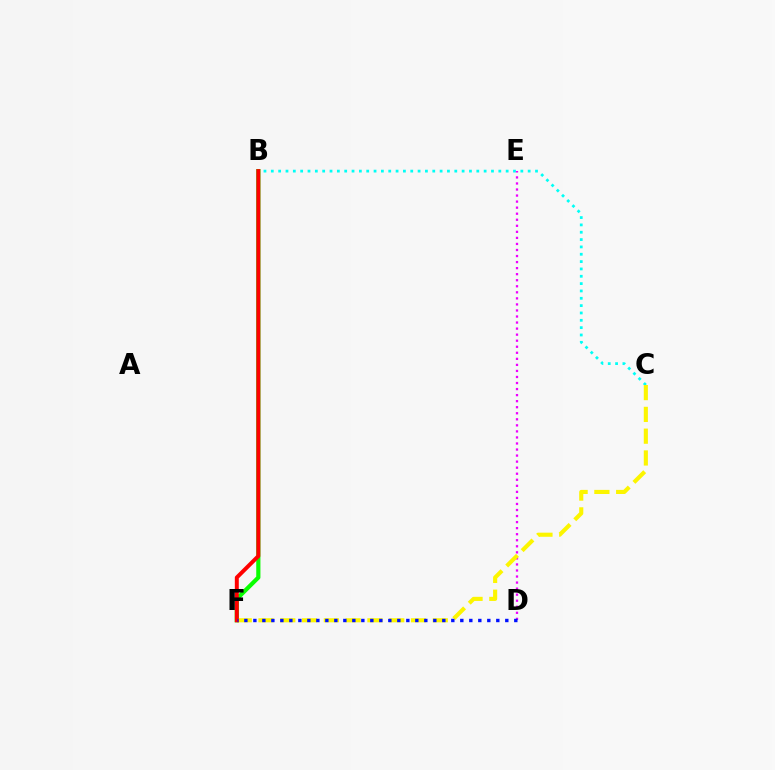{('B', 'C'): [{'color': '#00fff6', 'line_style': 'dotted', 'thickness': 1.99}], ('B', 'F'): [{'color': '#08ff00', 'line_style': 'solid', 'thickness': 3.0}, {'color': '#ff0000', 'line_style': 'solid', 'thickness': 2.85}], ('D', 'E'): [{'color': '#ee00ff', 'line_style': 'dotted', 'thickness': 1.64}], ('C', 'F'): [{'color': '#fcf500', 'line_style': 'dashed', 'thickness': 2.96}], ('D', 'F'): [{'color': '#0010ff', 'line_style': 'dotted', 'thickness': 2.44}]}